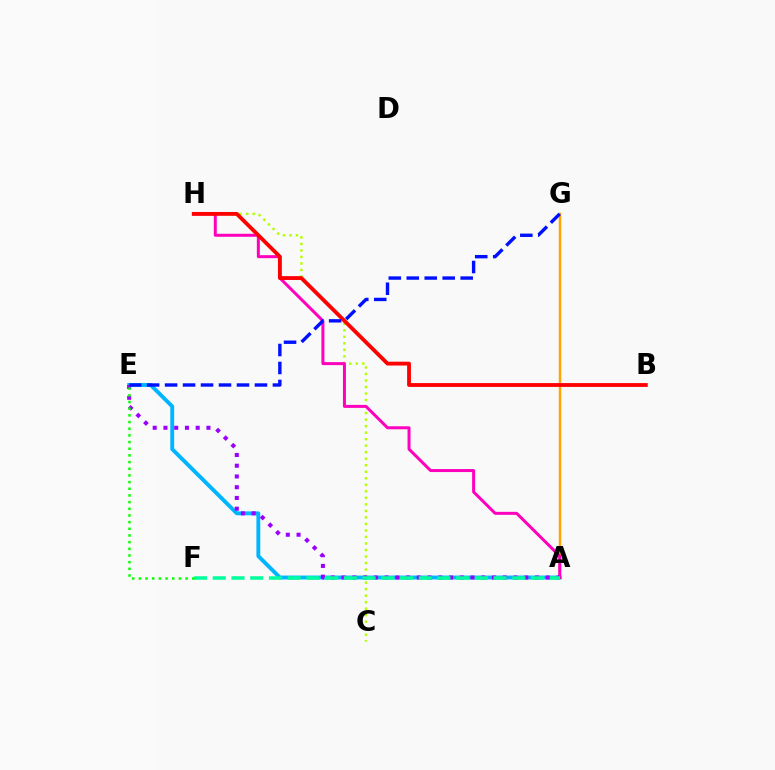{('A', 'G'): [{'color': '#ffa500', 'line_style': 'solid', 'thickness': 1.79}], ('C', 'H'): [{'color': '#b3ff00', 'line_style': 'dotted', 'thickness': 1.77}], ('A', 'E'): [{'color': '#00b5ff', 'line_style': 'solid', 'thickness': 2.79}, {'color': '#9b00ff', 'line_style': 'dotted', 'thickness': 2.92}], ('A', 'H'): [{'color': '#ff00bd', 'line_style': 'solid', 'thickness': 2.16}], ('B', 'H'): [{'color': '#ff0000', 'line_style': 'solid', 'thickness': 2.76}], ('E', 'G'): [{'color': '#0010ff', 'line_style': 'dashed', 'thickness': 2.44}], ('A', 'F'): [{'color': '#00ff9d', 'line_style': 'dashed', 'thickness': 2.54}], ('E', 'F'): [{'color': '#08ff00', 'line_style': 'dotted', 'thickness': 1.81}]}